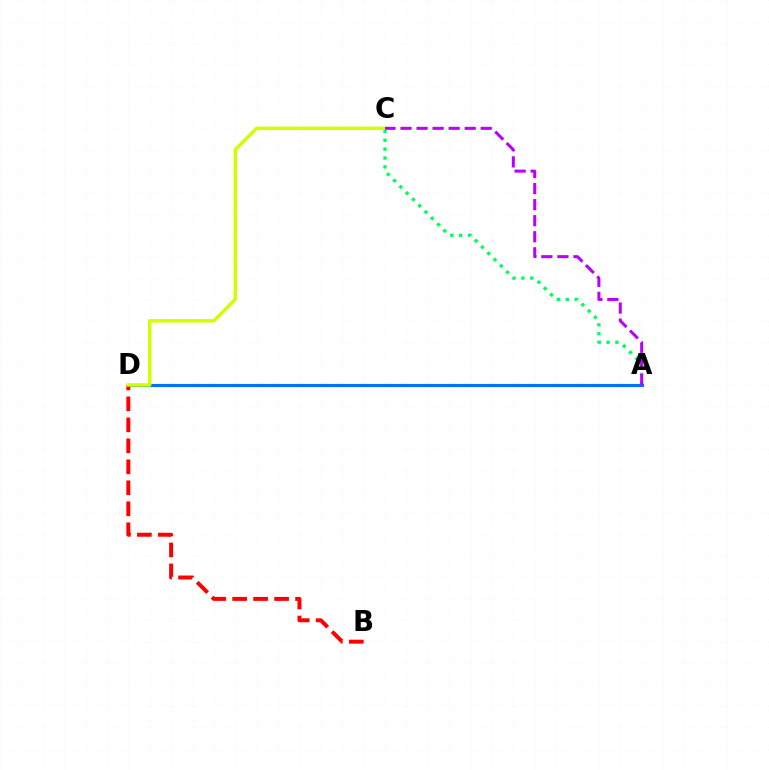{('A', 'C'): [{'color': '#00ff5c', 'line_style': 'dotted', 'thickness': 2.41}, {'color': '#b900ff', 'line_style': 'dashed', 'thickness': 2.18}], ('A', 'D'): [{'color': '#0074ff', 'line_style': 'solid', 'thickness': 2.27}], ('B', 'D'): [{'color': '#ff0000', 'line_style': 'dashed', 'thickness': 2.85}], ('C', 'D'): [{'color': '#d1ff00', 'line_style': 'solid', 'thickness': 2.5}]}